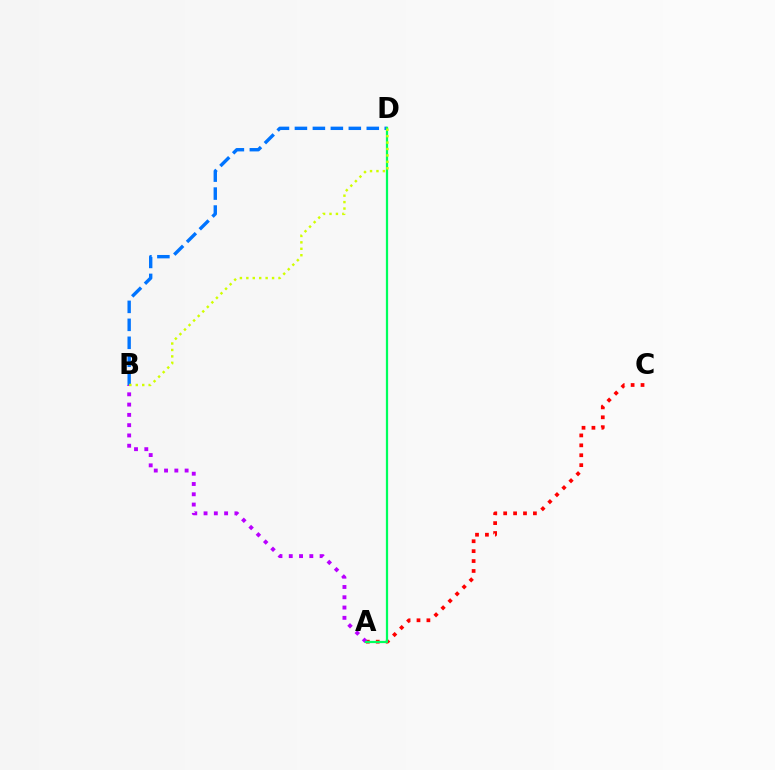{('A', 'C'): [{'color': '#ff0000', 'line_style': 'dotted', 'thickness': 2.69}], ('A', 'B'): [{'color': '#b900ff', 'line_style': 'dotted', 'thickness': 2.79}], ('B', 'D'): [{'color': '#0074ff', 'line_style': 'dashed', 'thickness': 2.44}, {'color': '#d1ff00', 'line_style': 'dotted', 'thickness': 1.75}], ('A', 'D'): [{'color': '#00ff5c', 'line_style': 'solid', 'thickness': 1.61}]}